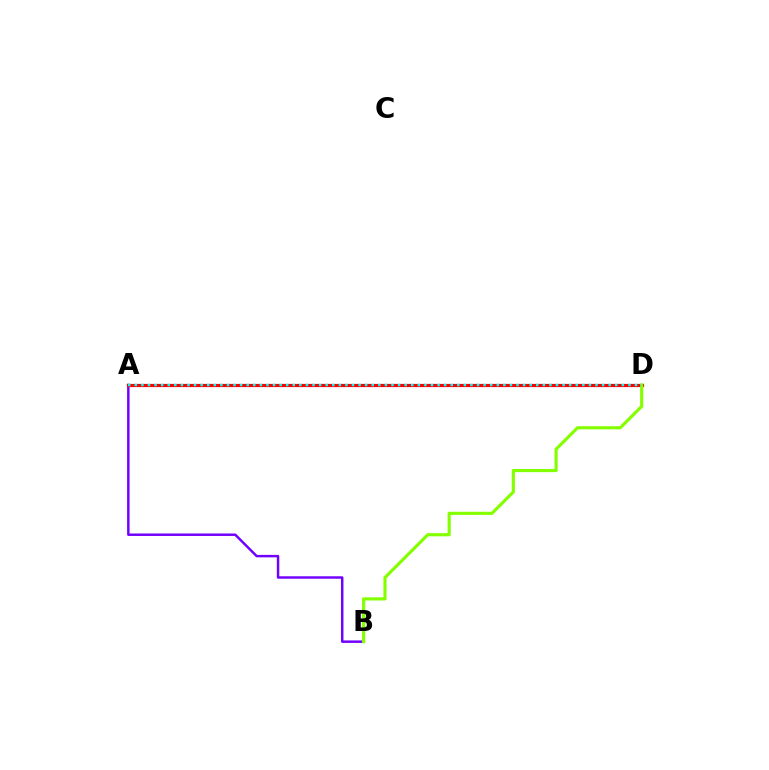{('A', 'B'): [{'color': '#7200ff', 'line_style': 'solid', 'thickness': 1.78}], ('A', 'D'): [{'color': '#ff0000', 'line_style': 'solid', 'thickness': 2.3}, {'color': '#00fff6', 'line_style': 'dotted', 'thickness': 1.79}], ('B', 'D'): [{'color': '#84ff00', 'line_style': 'solid', 'thickness': 2.27}]}